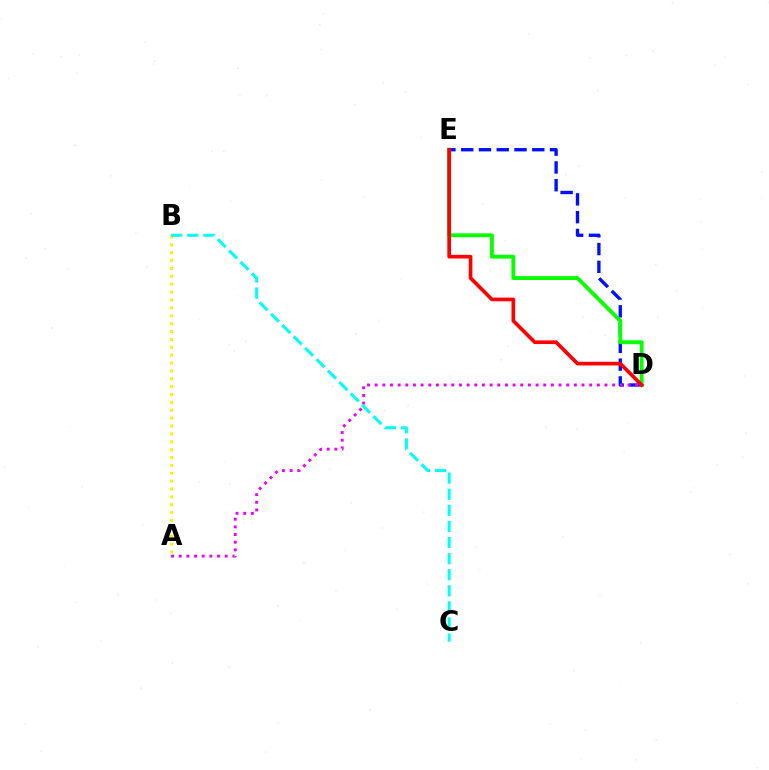{('D', 'E'): [{'color': '#0010ff', 'line_style': 'dashed', 'thickness': 2.41}, {'color': '#08ff00', 'line_style': 'solid', 'thickness': 2.78}, {'color': '#ff0000', 'line_style': 'solid', 'thickness': 2.64}], ('A', 'D'): [{'color': '#ee00ff', 'line_style': 'dotted', 'thickness': 2.08}], ('A', 'B'): [{'color': '#fcf500', 'line_style': 'dotted', 'thickness': 2.14}], ('B', 'C'): [{'color': '#00fff6', 'line_style': 'dashed', 'thickness': 2.19}]}